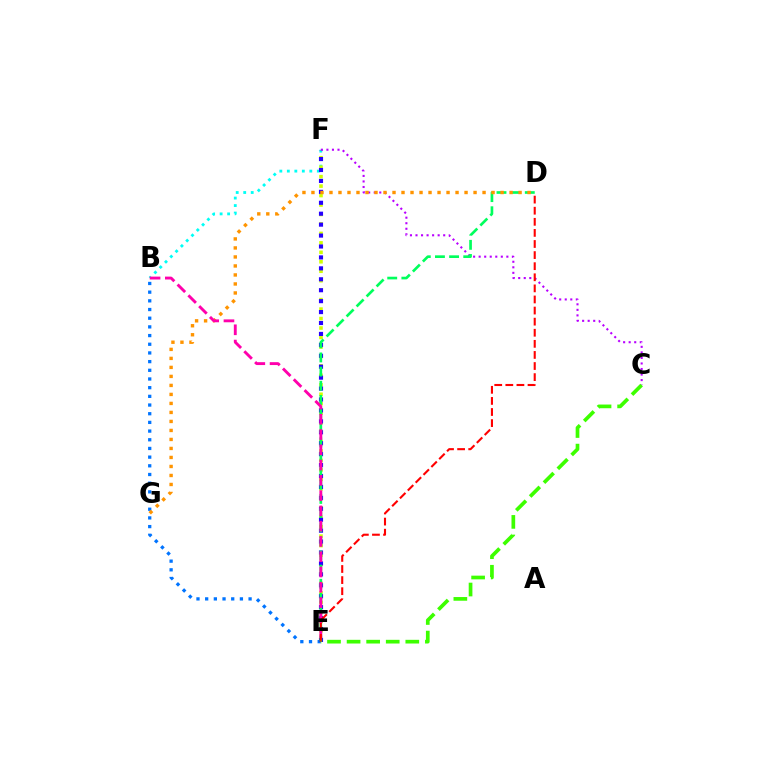{('B', 'E'): [{'color': '#0074ff', 'line_style': 'dotted', 'thickness': 2.36}, {'color': '#ff00ac', 'line_style': 'dashed', 'thickness': 2.07}], ('B', 'F'): [{'color': '#00fff6', 'line_style': 'dotted', 'thickness': 2.04}], ('E', 'F'): [{'color': '#d1ff00', 'line_style': 'dotted', 'thickness': 2.57}, {'color': '#2500ff', 'line_style': 'dotted', 'thickness': 2.97}], ('C', 'F'): [{'color': '#b900ff', 'line_style': 'dotted', 'thickness': 1.51}], ('D', 'E'): [{'color': '#00ff5c', 'line_style': 'dashed', 'thickness': 1.92}, {'color': '#ff0000', 'line_style': 'dashed', 'thickness': 1.51}], ('D', 'G'): [{'color': '#ff9400', 'line_style': 'dotted', 'thickness': 2.45}], ('C', 'E'): [{'color': '#3dff00', 'line_style': 'dashed', 'thickness': 2.66}]}